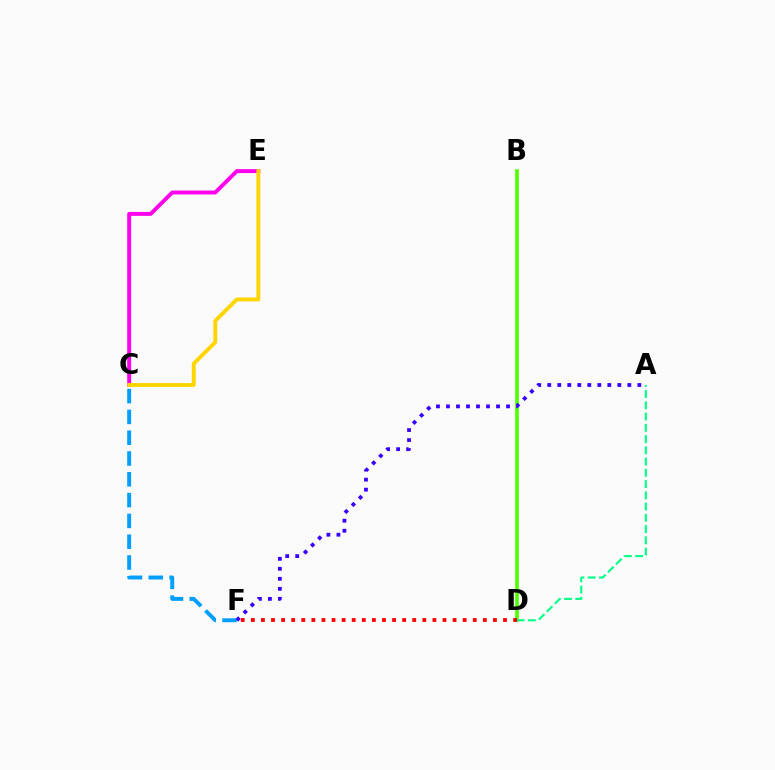{('C', 'F'): [{'color': '#009eff', 'line_style': 'dashed', 'thickness': 2.83}], ('B', 'D'): [{'color': '#4fff00', 'line_style': 'solid', 'thickness': 2.62}], ('A', 'F'): [{'color': '#3700ff', 'line_style': 'dotted', 'thickness': 2.72}], ('A', 'D'): [{'color': '#00ff86', 'line_style': 'dashed', 'thickness': 1.53}], ('D', 'F'): [{'color': '#ff0000', 'line_style': 'dotted', 'thickness': 2.74}], ('C', 'E'): [{'color': '#ff00ed', 'line_style': 'solid', 'thickness': 2.83}, {'color': '#ffd500', 'line_style': 'solid', 'thickness': 2.79}]}